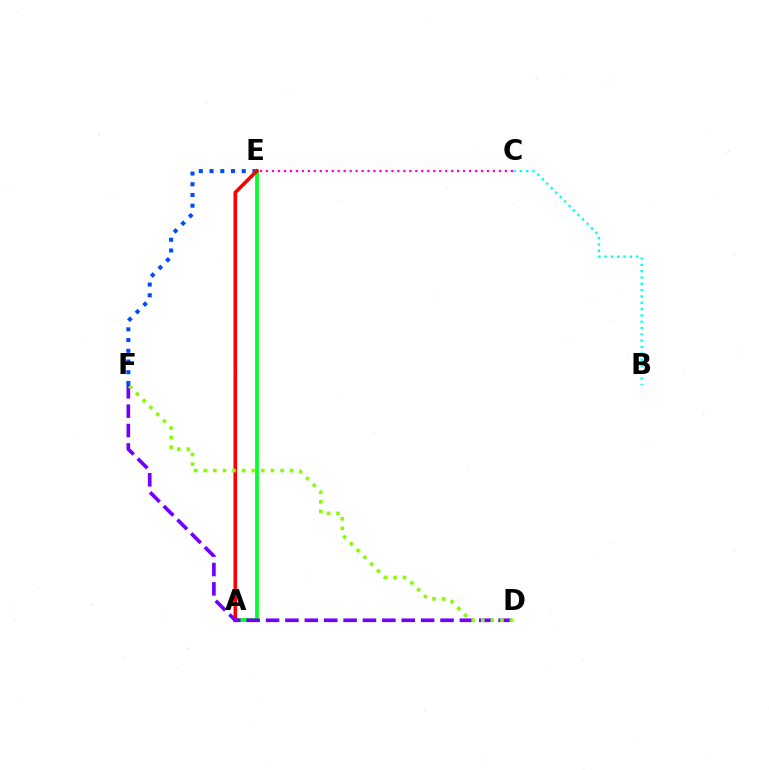{('A', 'E'): [{'color': '#ffbd00', 'line_style': 'solid', 'thickness': 2.57}, {'color': '#00ff39', 'line_style': 'solid', 'thickness': 2.61}, {'color': '#ff0000', 'line_style': 'solid', 'thickness': 2.6}], ('E', 'F'): [{'color': '#004bff', 'line_style': 'dotted', 'thickness': 2.92}], ('B', 'C'): [{'color': '#00fff6', 'line_style': 'dotted', 'thickness': 1.72}], ('D', 'F'): [{'color': '#7200ff', 'line_style': 'dashed', 'thickness': 2.63}, {'color': '#84ff00', 'line_style': 'dotted', 'thickness': 2.61}], ('C', 'E'): [{'color': '#ff00cf', 'line_style': 'dotted', 'thickness': 1.62}]}